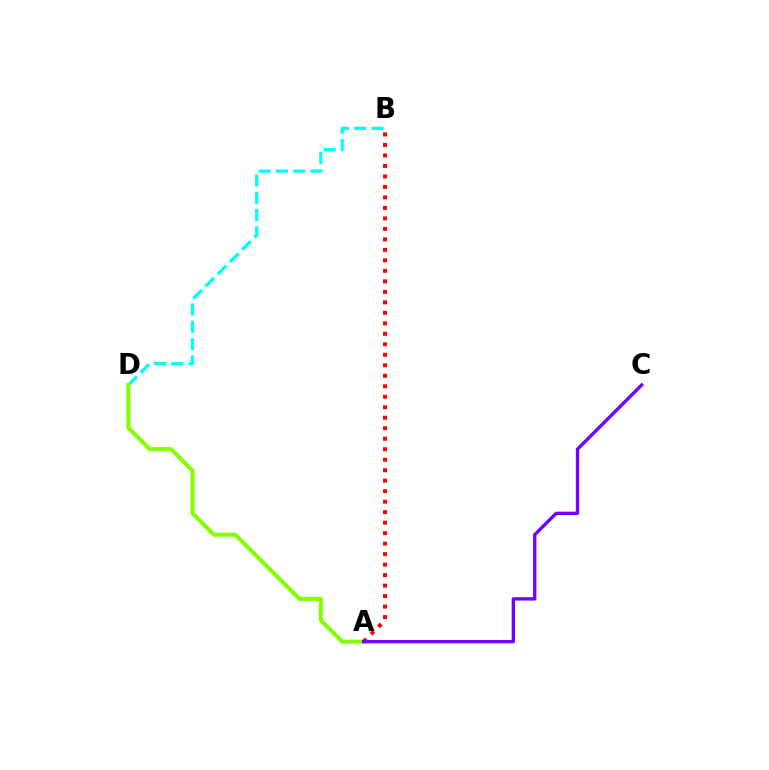{('B', 'D'): [{'color': '#00fff6', 'line_style': 'dashed', 'thickness': 2.35}], ('A', 'D'): [{'color': '#84ff00', 'line_style': 'solid', 'thickness': 2.93}], ('A', 'B'): [{'color': '#ff0000', 'line_style': 'dotted', 'thickness': 2.85}], ('A', 'C'): [{'color': '#7200ff', 'line_style': 'solid', 'thickness': 2.4}]}